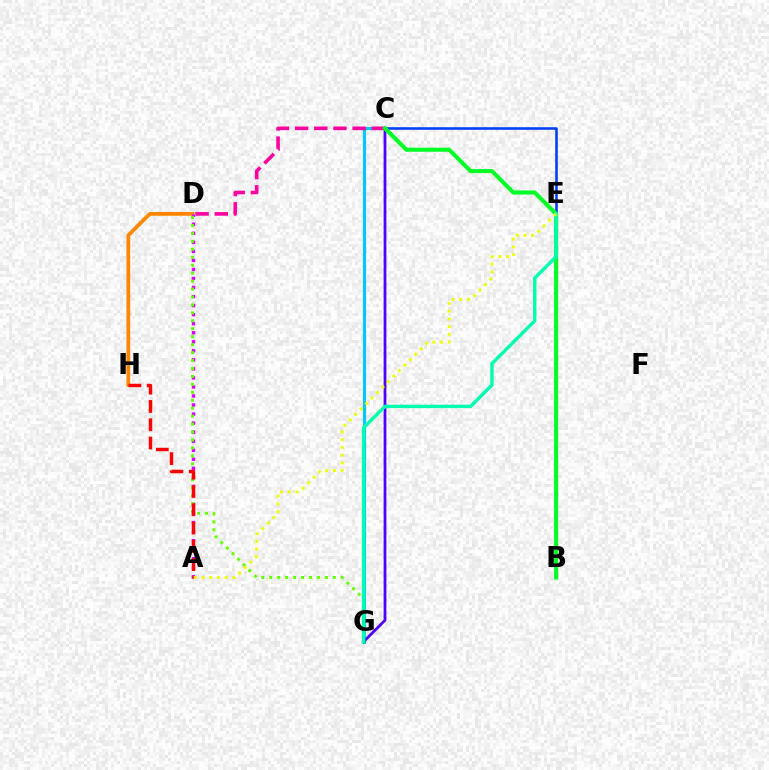{('C', 'G'): [{'color': '#00c7ff', 'line_style': 'solid', 'thickness': 2.25}, {'color': '#4f00ff', 'line_style': 'solid', 'thickness': 2.0}], ('C', 'D'): [{'color': '#ff00a0', 'line_style': 'dashed', 'thickness': 2.6}], ('C', 'E'): [{'color': '#003fff', 'line_style': 'solid', 'thickness': 1.86}], ('D', 'H'): [{'color': '#ff8800', 'line_style': 'solid', 'thickness': 2.72}], ('A', 'D'): [{'color': '#d600ff', 'line_style': 'dotted', 'thickness': 2.46}], ('D', 'G'): [{'color': '#66ff00', 'line_style': 'dotted', 'thickness': 2.16}], ('B', 'C'): [{'color': '#00ff27', 'line_style': 'solid', 'thickness': 2.95}], ('E', 'G'): [{'color': '#00ffaf', 'line_style': 'solid', 'thickness': 2.46}], ('A', 'H'): [{'color': '#ff0000', 'line_style': 'dashed', 'thickness': 2.48}], ('A', 'E'): [{'color': '#eeff00', 'line_style': 'dotted', 'thickness': 2.1}]}